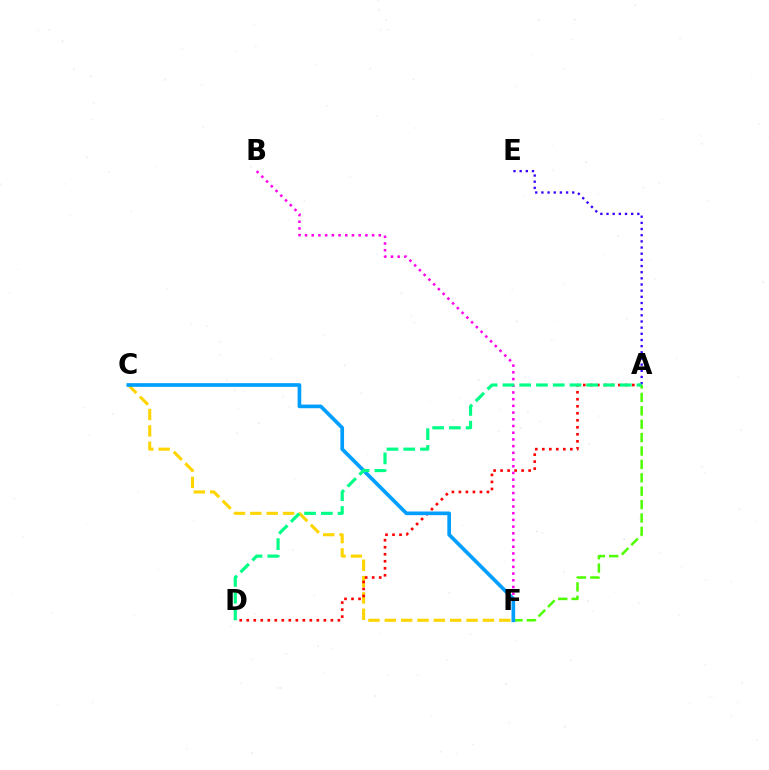{('B', 'F'): [{'color': '#ff00ed', 'line_style': 'dotted', 'thickness': 1.82}], ('C', 'F'): [{'color': '#ffd500', 'line_style': 'dashed', 'thickness': 2.22}, {'color': '#009eff', 'line_style': 'solid', 'thickness': 2.64}], ('A', 'D'): [{'color': '#ff0000', 'line_style': 'dotted', 'thickness': 1.9}, {'color': '#00ff86', 'line_style': 'dashed', 'thickness': 2.28}], ('A', 'E'): [{'color': '#3700ff', 'line_style': 'dotted', 'thickness': 1.67}], ('A', 'F'): [{'color': '#4fff00', 'line_style': 'dashed', 'thickness': 1.82}]}